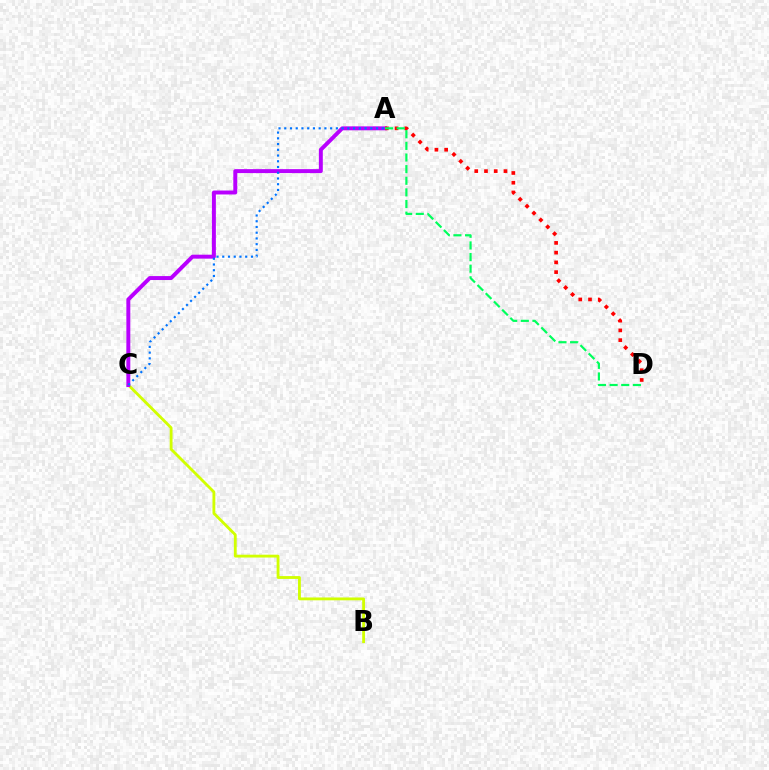{('B', 'C'): [{'color': '#d1ff00', 'line_style': 'solid', 'thickness': 2.04}], ('A', 'C'): [{'color': '#b900ff', 'line_style': 'solid', 'thickness': 2.84}, {'color': '#0074ff', 'line_style': 'dotted', 'thickness': 1.56}], ('A', 'D'): [{'color': '#ff0000', 'line_style': 'dotted', 'thickness': 2.65}, {'color': '#00ff5c', 'line_style': 'dashed', 'thickness': 1.58}]}